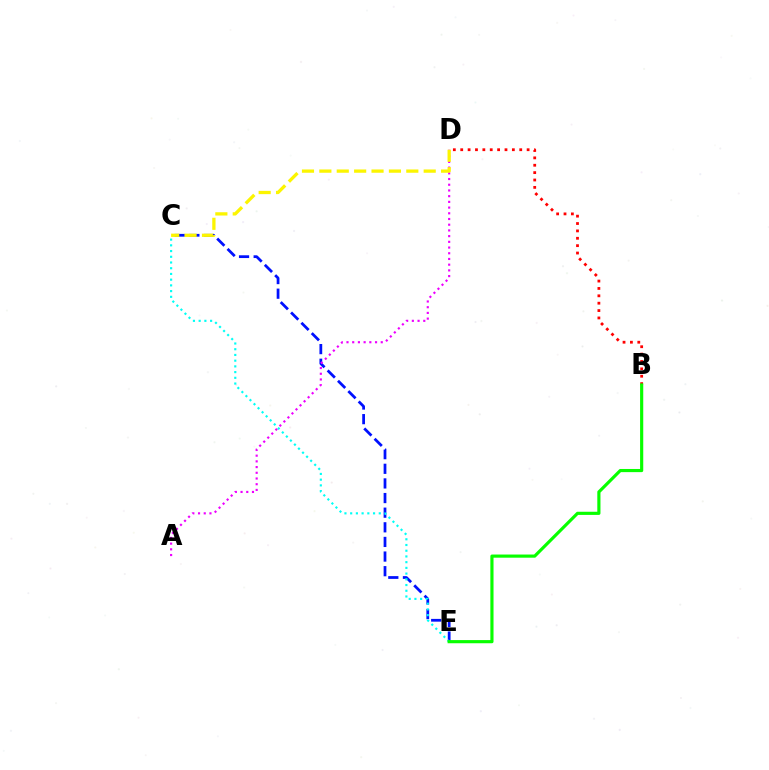{('B', 'D'): [{'color': '#ff0000', 'line_style': 'dotted', 'thickness': 2.0}], ('C', 'E'): [{'color': '#0010ff', 'line_style': 'dashed', 'thickness': 1.99}, {'color': '#00fff6', 'line_style': 'dotted', 'thickness': 1.55}], ('A', 'D'): [{'color': '#ee00ff', 'line_style': 'dotted', 'thickness': 1.55}], ('B', 'E'): [{'color': '#08ff00', 'line_style': 'solid', 'thickness': 2.27}], ('C', 'D'): [{'color': '#fcf500', 'line_style': 'dashed', 'thickness': 2.36}]}